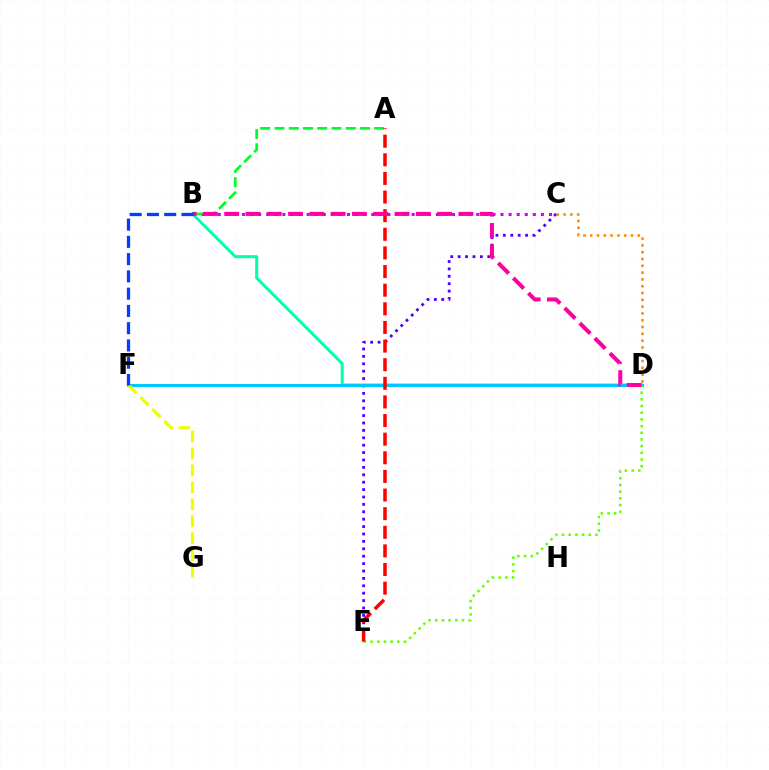{('B', 'C'): [{'color': '#d600ff', 'line_style': 'dotted', 'thickness': 2.2}], ('C', 'E'): [{'color': '#4f00ff', 'line_style': 'dotted', 'thickness': 2.01}], ('B', 'D'): [{'color': '#00ffaf', 'line_style': 'solid', 'thickness': 2.17}, {'color': '#ff00a0', 'line_style': 'dashed', 'thickness': 2.89}], ('C', 'D'): [{'color': '#ff8800', 'line_style': 'dotted', 'thickness': 1.85}], ('D', 'F'): [{'color': '#00c7ff', 'line_style': 'solid', 'thickness': 2.16}], ('D', 'E'): [{'color': '#66ff00', 'line_style': 'dotted', 'thickness': 1.82}], ('F', 'G'): [{'color': '#eeff00', 'line_style': 'dashed', 'thickness': 2.3}], ('A', 'B'): [{'color': '#00ff27', 'line_style': 'dashed', 'thickness': 1.94}], ('A', 'E'): [{'color': '#ff0000', 'line_style': 'dashed', 'thickness': 2.53}], ('B', 'F'): [{'color': '#003fff', 'line_style': 'dashed', 'thickness': 2.35}]}